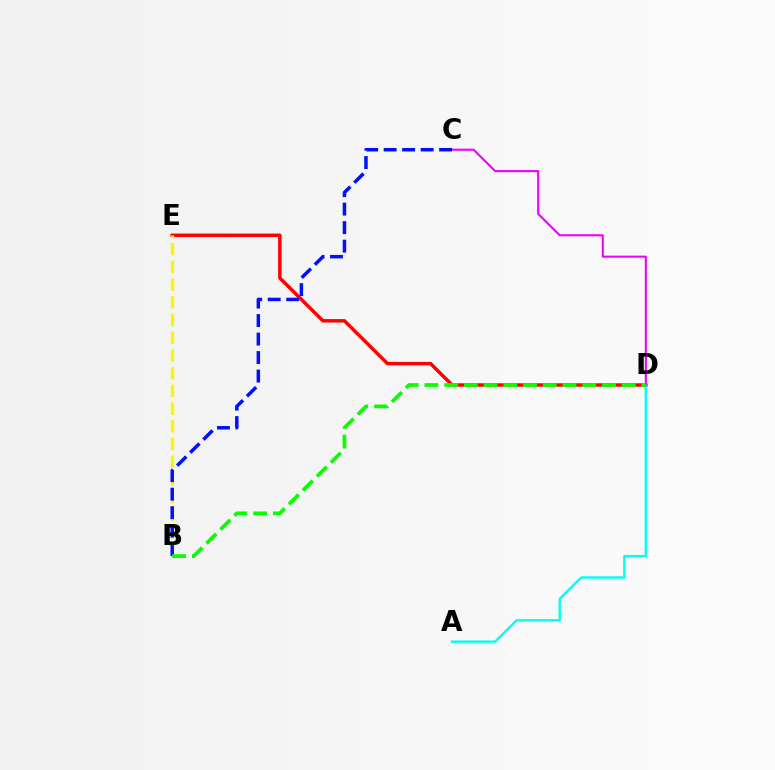{('D', 'E'): [{'color': '#ff0000', 'line_style': 'solid', 'thickness': 2.5}], ('B', 'E'): [{'color': '#fcf500', 'line_style': 'dashed', 'thickness': 2.41}], ('A', 'D'): [{'color': '#00fff6', 'line_style': 'solid', 'thickness': 1.73}], ('C', 'D'): [{'color': '#ee00ff', 'line_style': 'solid', 'thickness': 1.5}], ('B', 'C'): [{'color': '#0010ff', 'line_style': 'dashed', 'thickness': 2.51}], ('B', 'D'): [{'color': '#08ff00', 'line_style': 'dashed', 'thickness': 2.68}]}